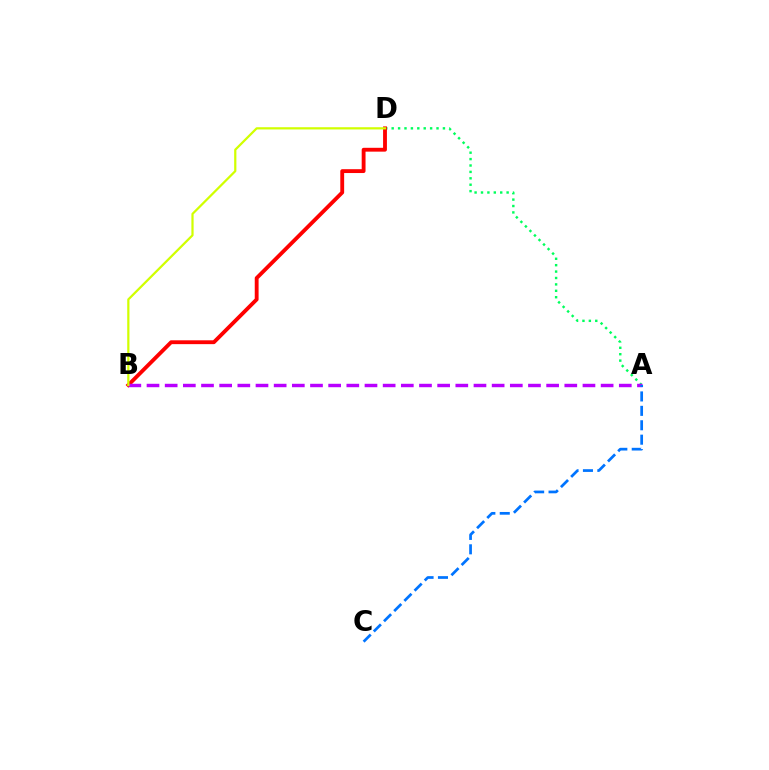{('A', 'D'): [{'color': '#00ff5c', 'line_style': 'dotted', 'thickness': 1.74}], ('B', 'D'): [{'color': '#ff0000', 'line_style': 'solid', 'thickness': 2.77}, {'color': '#d1ff00', 'line_style': 'solid', 'thickness': 1.6}], ('A', 'B'): [{'color': '#b900ff', 'line_style': 'dashed', 'thickness': 2.47}], ('A', 'C'): [{'color': '#0074ff', 'line_style': 'dashed', 'thickness': 1.96}]}